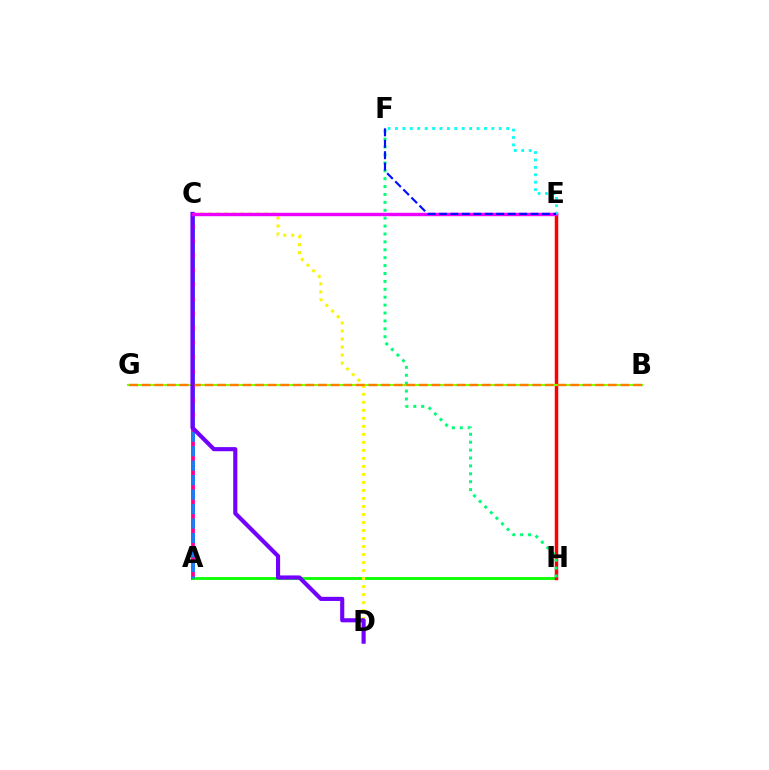{('A', 'C'): [{'color': '#ff0094', 'line_style': 'solid', 'thickness': 2.75}, {'color': '#008cff', 'line_style': 'dashed', 'thickness': 1.97}], ('A', 'H'): [{'color': '#08ff00', 'line_style': 'solid', 'thickness': 2.02}], ('E', 'H'): [{'color': '#ff0000', 'line_style': 'solid', 'thickness': 2.51}], ('B', 'G'): [{'color': '#84ff00', 'line_style': 'solid', 'thickness': 1.53}, {'color': '#ff7c00', 'line_style': 'dashed', 'thickness': 1.71}], ('F', 'H'): [{'color': '#00ff74', 'line_style': 'dotted', 'thickness': 2.15}], ('C', 'D'): [{'color': '#fcf500', 'line_style': 'dotted', 'thickness': 2.18}, {'color': '#7200ff', 'line_style': 'solid', 'thickness': 2.97}], ('C', 'E'): [{'color': '#ee00ff', 'line_style': 'solid', 'thickness': 2.46}], ('E', 'F'): [{'color': '#00fff6', 'line_style': 'dotted', 'thickness': 2.01}, {'color': '#0010ff', 'line_style': 'dashed', 'thickness': 1.55}]}